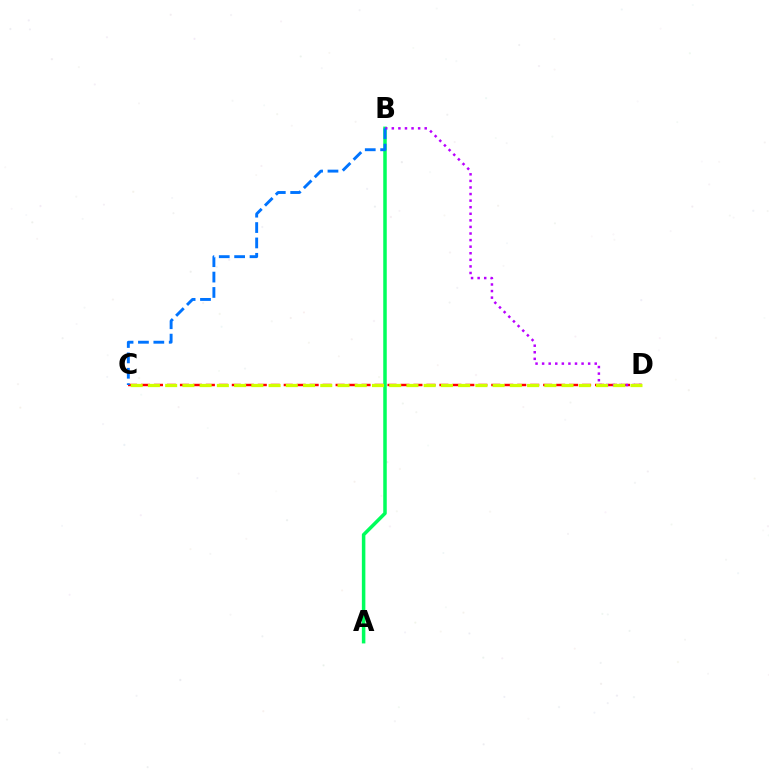{('C', 'D'): [{'color': '#ff0000', 'line_style': 'dashed', 'thickness': 1.76}, {'color': '#d1ff00', 'line_style': 'dashed', 'thickness': 2.34}], ('A', 'B'): [{'color': '#00ff5c', 'line_style': 'solid', 'thickness': 2.53}], ('B', 'D'): [{'color': '#b900ff', 'line_style': 'dotted', 'thickness': 1.79}], ('B', 'C'): [{'color': '#0074ff', 'line_style': 'dashed', 'thickness': 2.09}]}